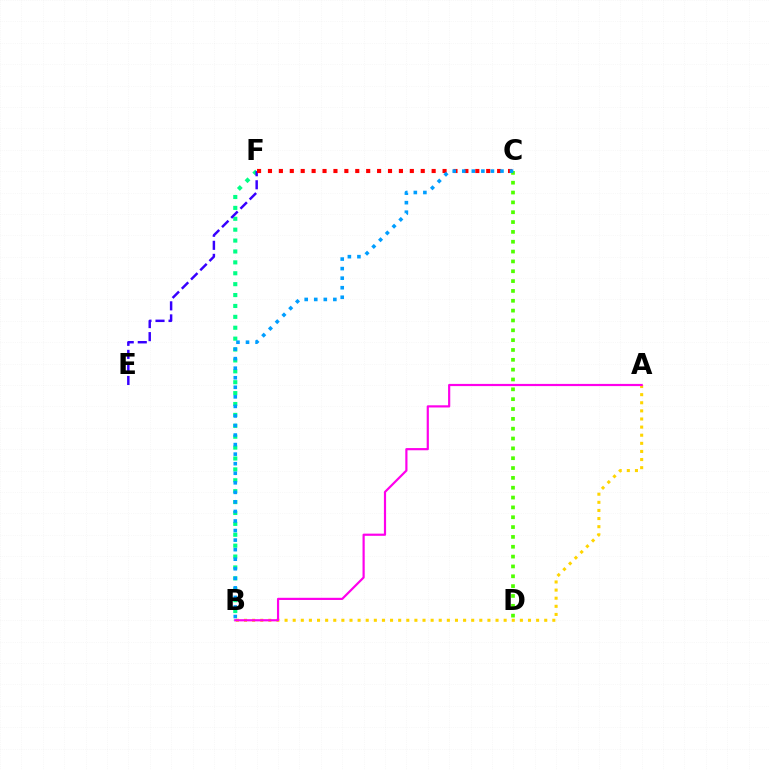{('A', 'B'): [{'color': '#ffd500', 'line_style': 'dotted', 'thickness': 2.2}, {'color': '#ff00ed', 'line_style': 'solid', 'thickness': 1.58}], ('B', 'F'): [{'color': '#00ff86', 'line_style': 'dotted', 'thickness': 2.96}], ('E', 'F'): [{'color': '#3700ff', 'line_style': 'dashed', 'thickness': 1.77}], ('C', 'F'): [{'color': '#ff0000', 'line_style': 'dotted', 'thickness': 2.96}], ('C', 'D'): [{'color': '#4fff00', 'line_style': 'dotted', 'thickness': 2.67}], ('B', 'C'): [{'color': '#009eff', 'line_style': 'dotted', 'thickness': 2.59}]}